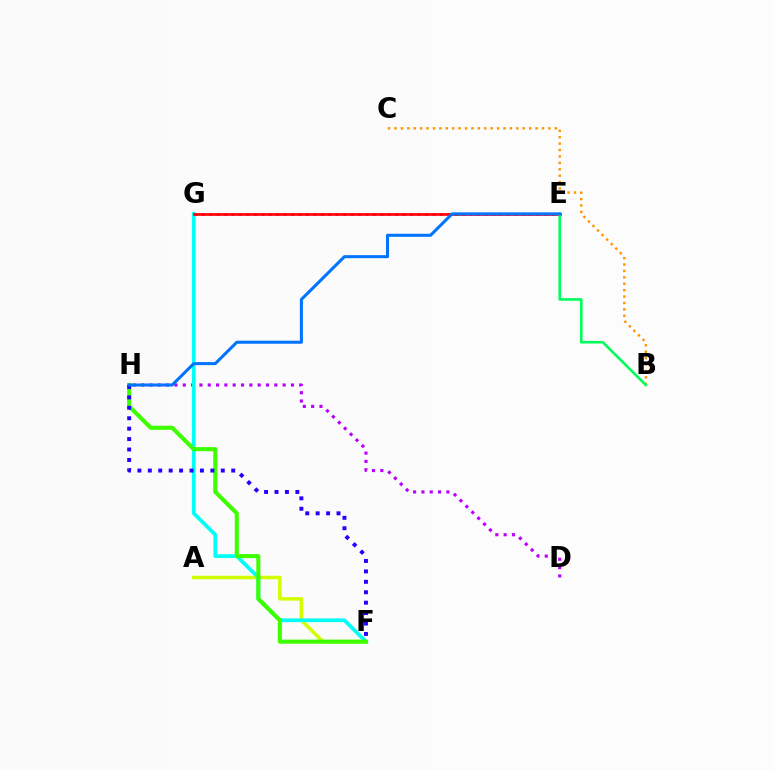{('E', 'G'): [{'color': '#ff00ac', 'line_style': 'dotted', 'thickness': 2.02}, {'color': '#ff0000', 'line_style': 'solid', 'thickness': 1.91}], ('D', 'H'): [{'color': '#b900ff', 'line_style': 'dotted', 'thickness': 2.26}], ('A', 'F'): [{'color': '#d1ff00', 'line_style': 'solid', 'thickness': 2.54}], ('F', 'G'): [{'color': '#00fff6', 'line_style': 'solid', 'thickness': 2.68}], ('F', 'H'): [{'color': '#3dff00', 'line_style': 'solid', 'thickness': 2.94}, {'color': '#2500ff', 'line_style': 'dotted', 'thickness': 2.83}], ('B', 'C'): [{'color': '#ff9400', 'line_style': 'dotted', 'thickness': 1.74}], ('B', 'E'): [{'color': '#00ff5c', 'line_style': 'solid', 'thickness': 1.89}], ('E', 'H'): [{'color': '#0074ff', 'line_style': 'solid', 'thickness': 2.19}]}